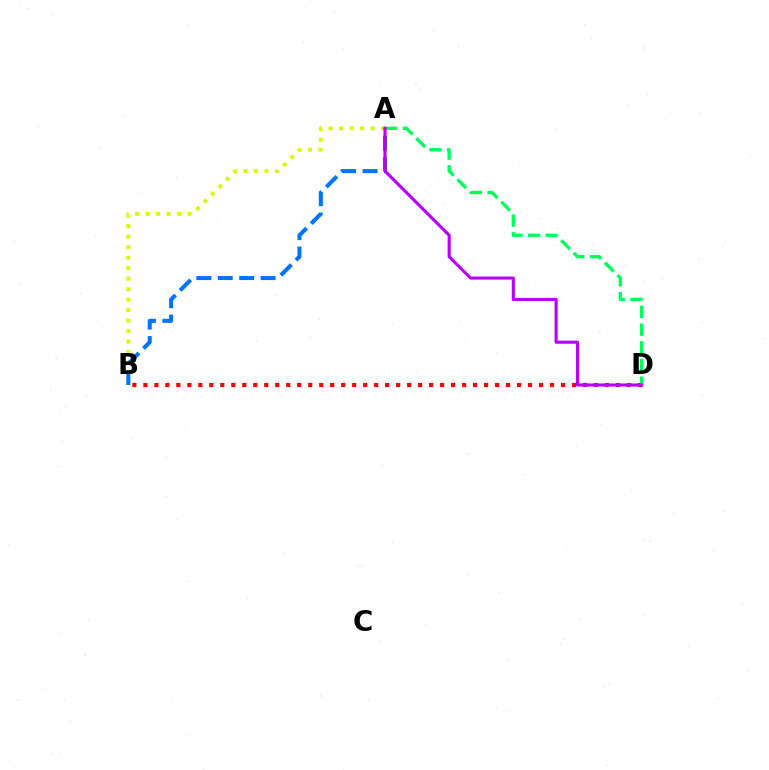{('B', 'D'): [{'color': '#ff0000', 'line_style': 'dotted', 'thickness': 2.99}], ('A', 'B'): [{'color': '#d1ff00', 'line_style': 'dotted', 'thickness': 2.85}, {'color': '#0074ff', 'line_style': 'dashed', 'thickness': 2.91}], ('A', 'D'): [{'color': '#00ff5c', 'line_style': 'dashed', 'thickness': 2.4}, {'color': '#b900ff', 'line_style': 'solid', 'thickness': 2.23}]}